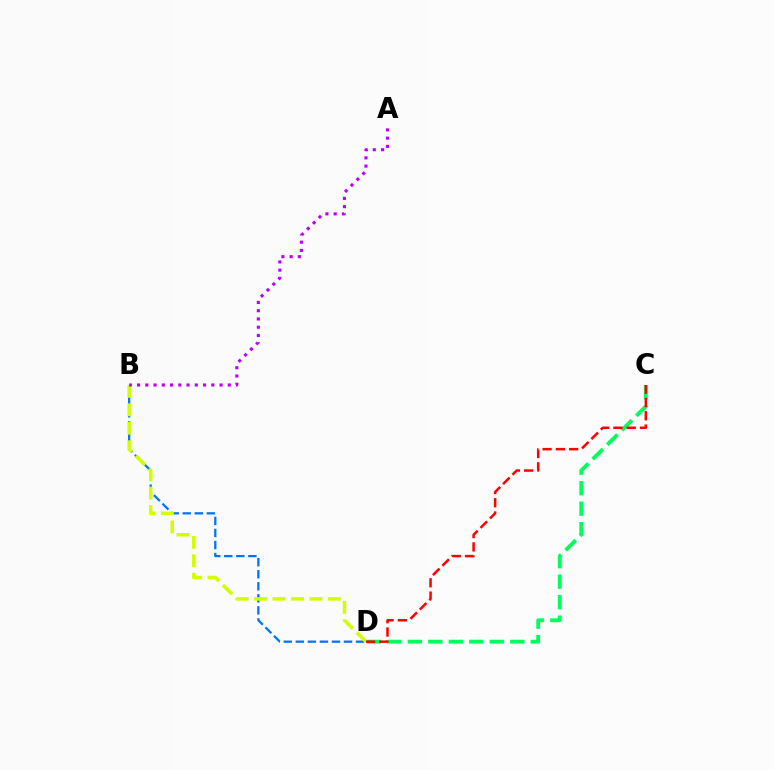{('C', 'D'): [{'color': '#00ff5c', 'line_style': 'dashed', 'thickness': 2.78}, {'color': '#ff0000', 'line_style': 'dashed', 'thickness': 1.8}], ('B', 'D'): [{'color': '#0074ff', 'line_style': 'dashed', 'thickness': 1.64}, {'color': '#d1ff00', 'line_style': 'dashed', 'thickness': 2.51}], ('A', 'B'): [{'color': '#b900ff', 'line_style': 'dotted', 'thickness': 2.24}]}